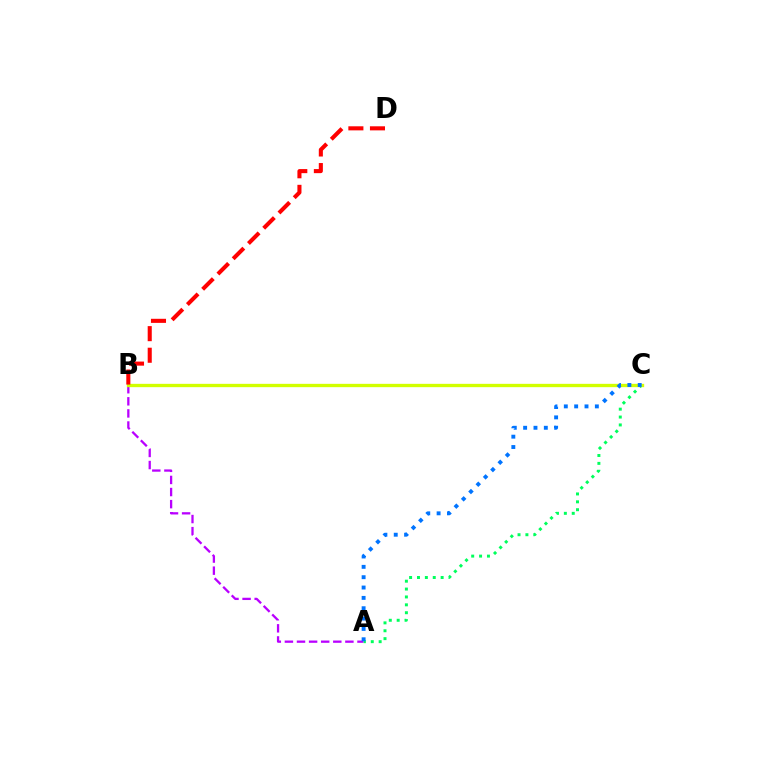{('A', 'B'): [{'color': '#b900ff', 'line_style': 'dashed', 'thickness': 1.64}], ('A', 'C'): [{'color': '#00ff5c', 'line_style': 'dotted', 'thickness': 2.14}, {'color': '#0074ff', 'line_style': 'dotted', 'thickness': 2.81}], ('B', 'C'): [{'color': '#d1ff00', 'line_style': 'solid', 'thickness': 2.4}], ('B', 'D'): [{'color': '#ff0000', 'line_style': 'dashed', 'thickness': 2.93}]}